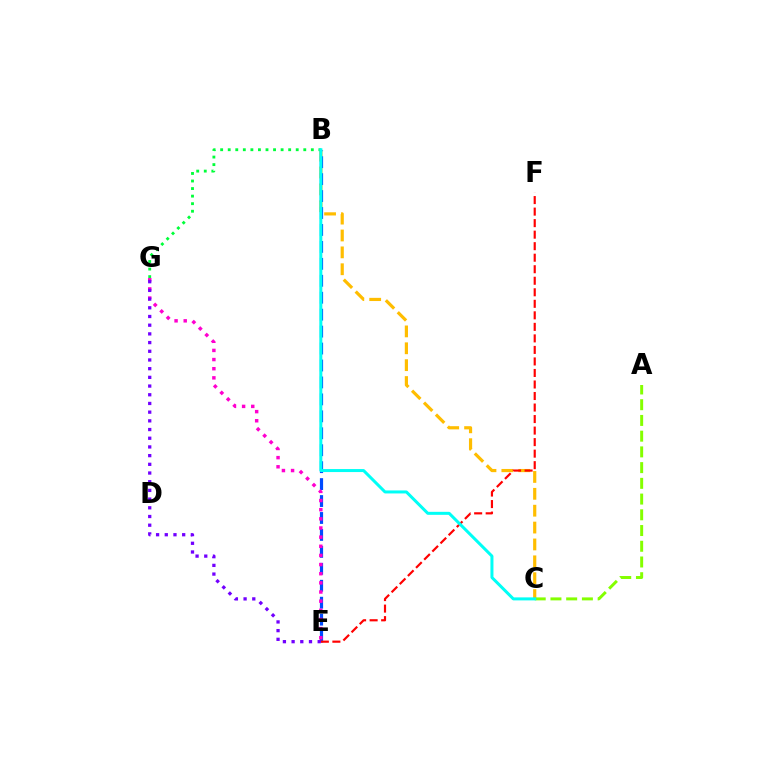{('B', 'C'): [{'color': '#ffbd00', 'line_style': 'dashed', 'thickness': 2.29}, {'color': '#00fff6', 'line_style': 'solid', 'thickness': 2.17}], ('B', 'G'): [{'color': '#00ff39', 'line_style': 'dotted', 'thickness': 2.05}], ('B', 'E'): [{'color': '#004bff', 'line_style': 'dashed', 'thickness': 2.3}], ('E', 'G'): [{'color': '#ff00cf', 'line_style': 'dotted', 'thickness': 2.48}, {'color': '#7200ff', 'line_style': 'dotted', 'thickness': 2.36}], ('A', 'C'): [{'color': '#84ff00', 'line_style': 'dashed', 'thickness': 2.14}], ('E', 'F'): [{'color': '#ff0000', 'line_style': 'dashed', 'thickness': 1.57}]}